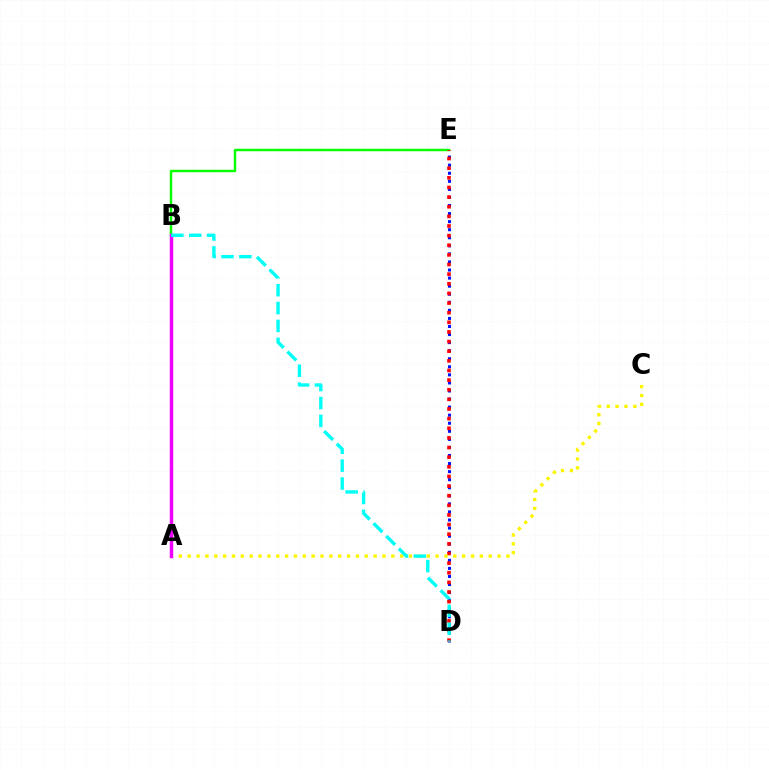{('B', 'E'): [{'color': '#08ff00', 'line_style': 'solid', 'thickness': 1.77}], ('D', 'E'): [{'color': '#0010ff', 'line_style': 'dotted', 'thickness': 2.19}, {'color': '#ff0000', 'line_style': 'dotted', 'thickness': 2.62}], ('A', 'C'): [{'color': '#fcf500', 'line_style': 'dotted', 'thickness': 2.41}], ('A', 'B'): [{'color': '#ee00ff', 'line_style': 'solid', 'thickness': 2.48}], ('B', 'D'): [{'color': '#00fff6', 'line_style': 'dashed', 'thickness': 2.43}]}